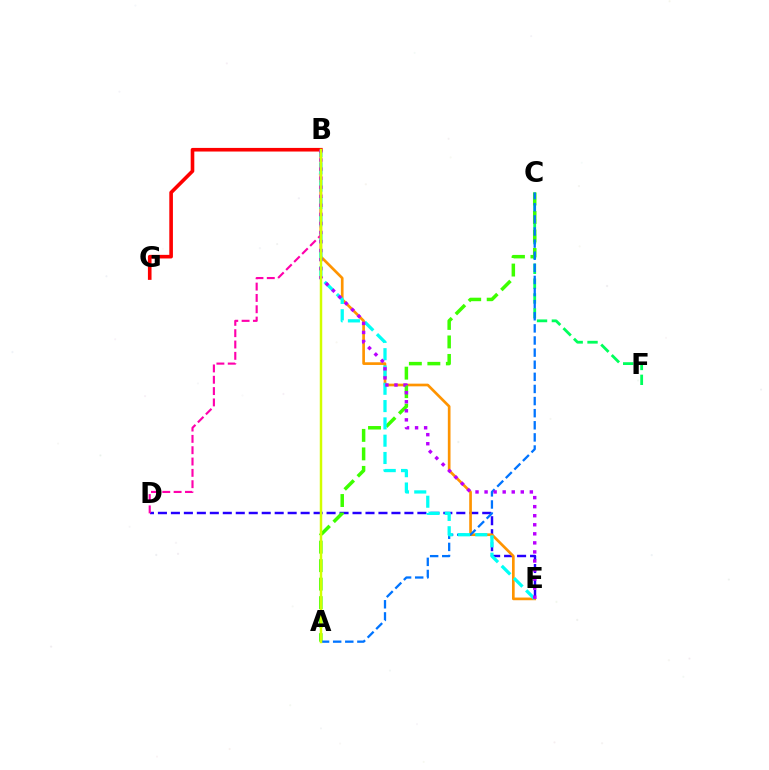{('C', 'F'): [{'color': '#00ff5c', 'line_style': 'dashed', 'thickness': 2.02}], ('D', 'E'): [{'color': '#2500ff', 'line_style': 'dashed', 'thickness': 1.76}], ('B', 'E'): [{'color': '#ff9400', 'line_style': 'solid', 'thickness': 1.93}, {'color': '#00fff6', 'line_style': 'dashed', 'thickness': 2.35}, {'color': '#b900ff', 'line_style': 'dotted', 'thickness': 2.46}], ('A', 'C'): [{'color': '#3dff00', 'line_style': 'dashed', 'thickness': 2.51}, {'color': '#0074ff', 'line_style': 'dashed', 'thickness': 1.65}], ('B', 'G'): [{'color': '#ff0000', 'line_style': 'solid', 'thickness': 2.6}], ('B', 'D'): [{'color': '#ff00ac', 'line_style': 'dashed', 'thickness': 1.54}], ('A', 'B'): [{'color': '#d1ff00', 'line_style': 'solid', 'thickness': 1.78}]}